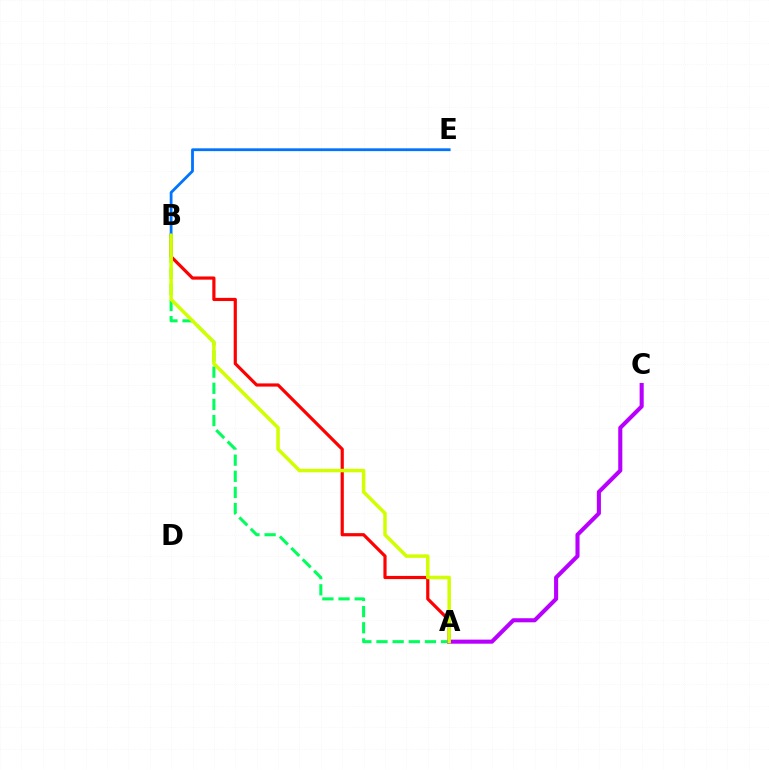{('A', 'B'): [{'color': '#ff0000', 'line_style': 'solid', 'thickness': 2.29}, {'color': '#00ff5c', 'line_style': 'dashed', 'thickness': 2.19}, {'color': '#d1ff00', 'line_style': 'solid', 'thickness': 2.53}], ('B', 'E'): [{'color': '#0074ff', 'line_style': 'solid', 'thickness': 2.02}], ('A', 'C'): [{'color': '#b900ff', 'line_style': 'solid', 'thickness': 2.94}]}